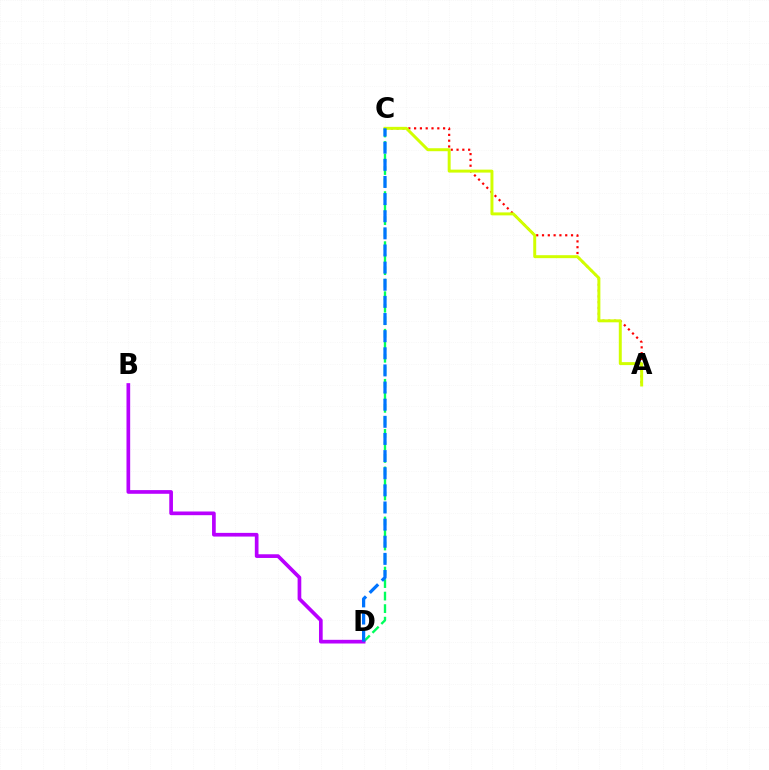{('A', 'C'): [{'color': '#ff0000', 'line_style': 'dotted', 'thickness': 1.58}, {'color': '#d1ff00', 'line_style': 'solid', 'thickness': 2.14}], ('C', 'D'): [{'color': '#00ff5c', 'line_style': 'dashed', 'thickness': 1.7}, {'color': '#0074ff', 'line_style': 'dashed', 'thickness': 2.33}], ('B', 'D'): [{'color': '#b900ff', 'line_style': 'solid', 'thickness': 2.65}]}